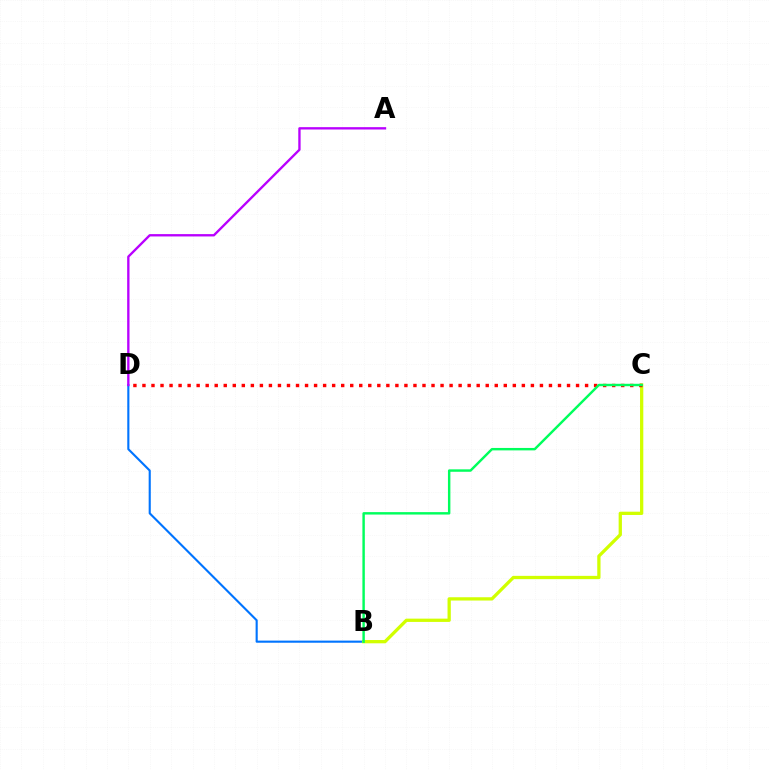{('B', 'D'): [{'color': '#0074ff', 'line_style': 'solid', 'thickness': 1.53}], ('A', 'D'): [{'color': '#b900ff', 'line_style': 'solid', 'thickness': 1.69}], ('B', 'C'): [{'color': '#d1ff00', 'line_style': 'solid', 'thickness': 2.36}, {'color': '#00ff5c', 'line_style': 'solid', 'thickness': 1.75}], ('C', 'D'): [{'color': '#ff0000', 'line_style': 'dotted', 'thickness': 2.45}]}